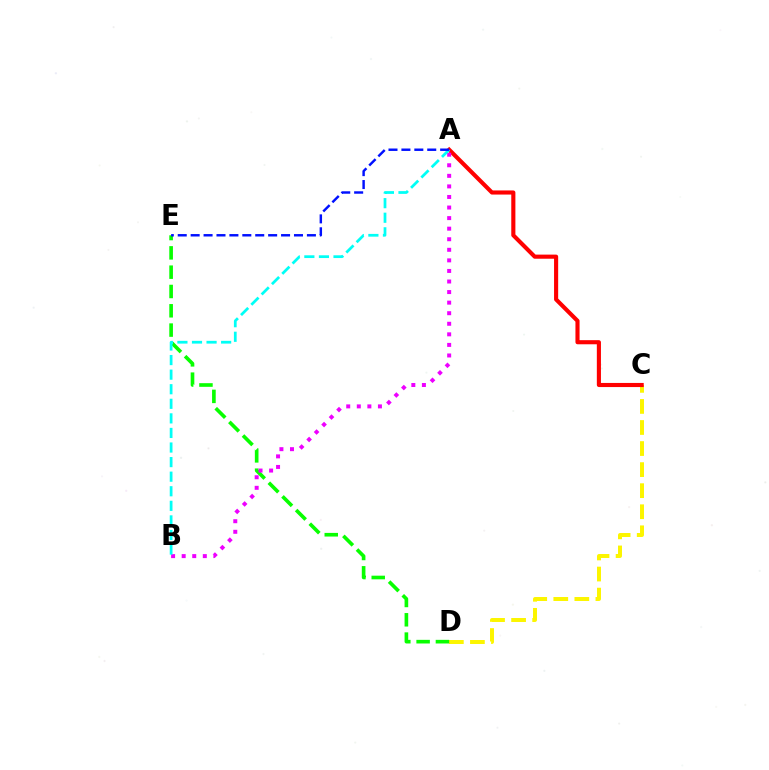{('C', 'D'): [{'color': '#fcf500', 'line_style': 'dashed', 'thickness': 2.86}], ('A', 'C'): [{'color': '#ff0000', 'line_style': 'solid', 'thickness': 2.96}], ('D', 'E'): [{'color': '#08ff00', 'line_style': 'dashed', 'thickness': 2.62}], ('A', 'B'): [{'color': '#ee00ff', 'line_style': 'dotted', 'thickness': 2.87}, {'color': '#00fff6', 'line_style': 'dashed', 'thickness': 1.98}], ('A', 'E'): [{'color': '#0010ff', 'line_style': 'dashed', 'thickness': 1.75}]}